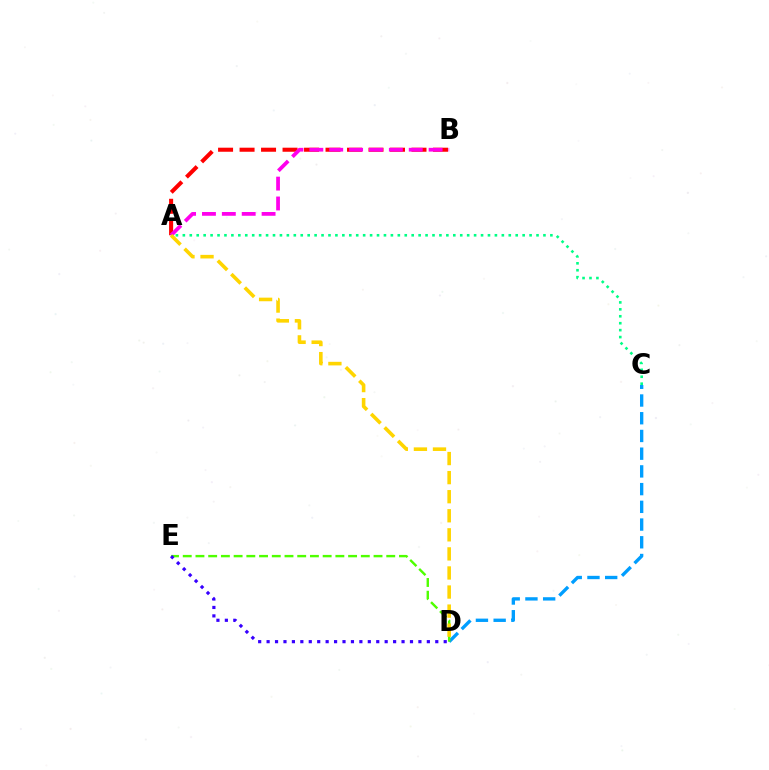{('A', 'B'): [{'color': '#ff0000', 'line_style': 'dashed', 'thickness': 2.92}, {'color': '#ff00ed', 'line_style': 'dashed', 'thickness': 2.7}], ('C', 'D'): [{'color': '#009eff', 'line_style': 'dashed', 'thickness': 2.41}], ('D', 'E'): [{'color': '#4fff00', 'line_style': 'dashed', 'thickness': 1.73}, {'color': '#3700ff', 'line_style': 'dotted', 'thickness': 2.29}], ('A', 'C'): [{'color': '#00ff86', 'line_style': 'dotted', 'thickness': 1.88}], ('A', 'D'): [{'color': '#ffd500', 'line_style': 'dashed', 'thickness': 2.59}]}